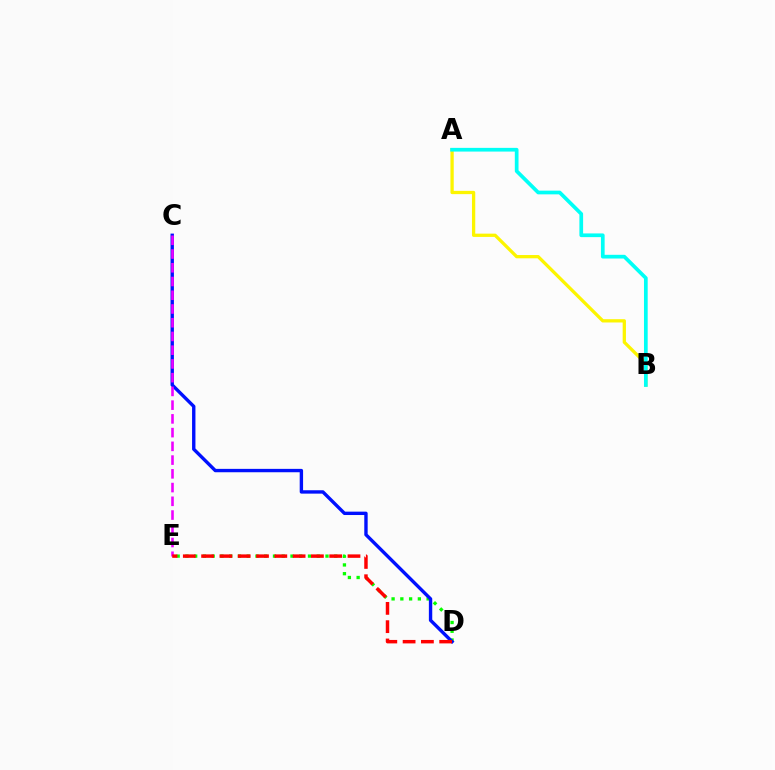{('D', 'E'): [{'color': '#08ff00', 'line_style': 'dotted', 'thickness': 2.38}, {'color': '#ff0000', 'line_style': 'dashed', 'thickness': 2.49}], ('C', 'D'): [{'color': '#0010ff', 'line_style': 'solid', 'thickness': 2.43}], ('A', 'B'): [{'color': '#fcf500', 'line_style': 'solid', 'thickness': 2.36}, {'color': '#00fff6', 'line_style': 'solid', 'thickness': 2.67}], ('C', 'E'): [{'color': '#ee00ff', 'line_style': 'dashed', 'thickness': 1.87}]}